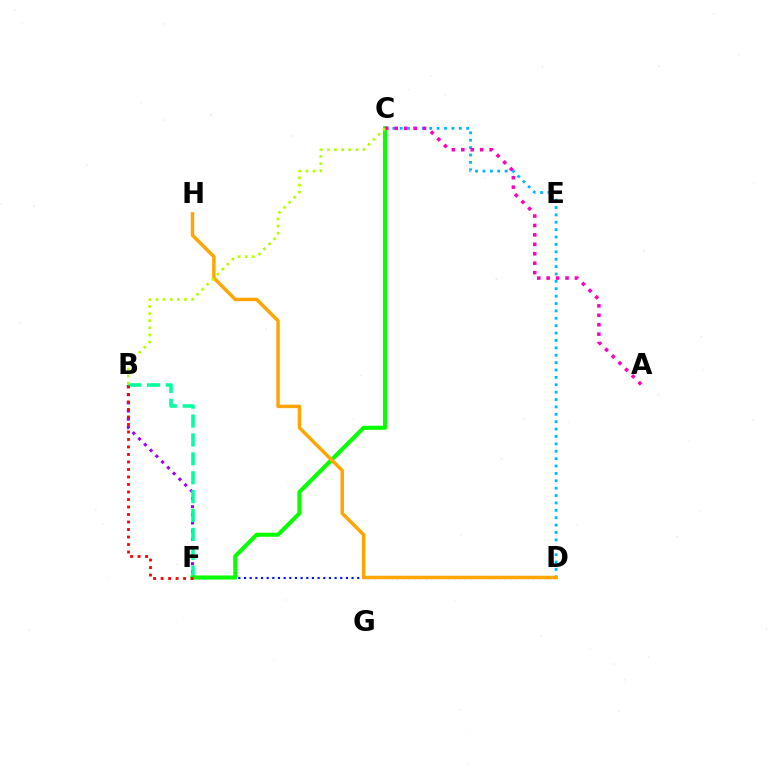{('B', 'F'): [{'color': '#9b00ff', 'line_style': 'dotted', 'thickness': 2.21}, {'color': '#00ff9d', 'line_style': 'dashed', 'thickness': 2.57}, {'color': '#ff0000', 'line_style': 'dotted', 'thickness': 2.04}], ('D', 'F'): [{'color': '#0010ff', 'line_style': 'dotted', 'thickness': 1.54}], ('C', 'D'): [{'color': '#00b5ff', 'line_style': 'dotted', 'thickness': 2.01}], ('C', 'F'): [{'color': '#08ff00', 'line_style': 'solid', 'thickness': 2.93}], ('D', 'H'): [{'color': '#ffa500', 'line_style': 'solid', 'thickness': 2.5}], ('A', 'C'): [{'color': '#ff00bd', 'line_style': 'dotted', 'thickness': 2.56}], ('B', 'C'): [{'color': '#b3ff00', 'line_style': 'dotted', 'thickness': 1.94}]}